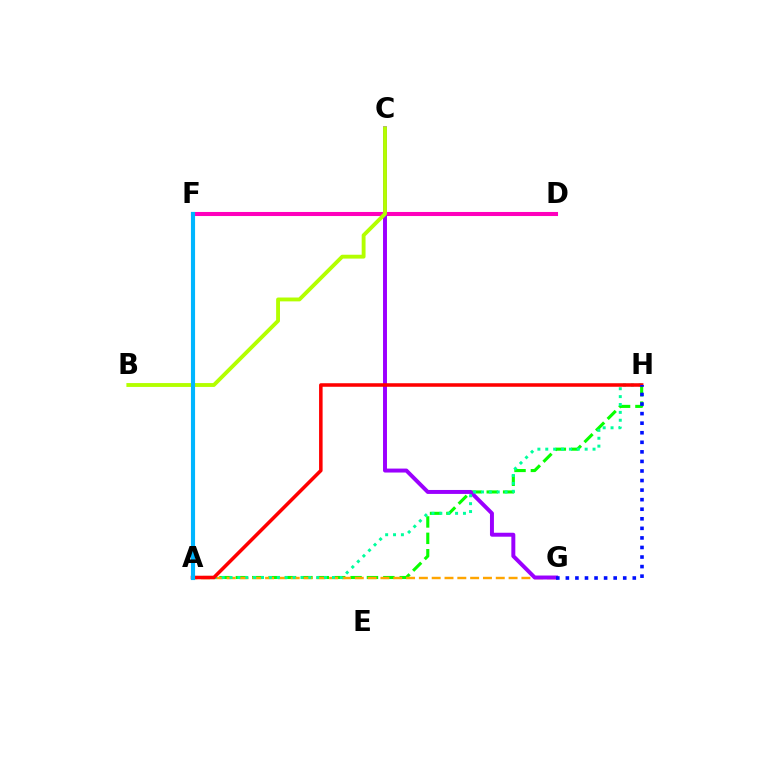{('A', 'H'): [{'color': '#08ff00', 'line_style': 'dashed', 'thickness': 2.23}, {'color': '#00ff9d', 'line_style': 'dotted', 'thickness': 2.14}, {'color': '#ff0000', 'line_style': 'solid', 'thickness': 2.55}], ('D', 'F'): [{'color': '#ff00bd', 'line_style': 'solid', 'thickness': 2.92}], ('A', 'G'): [{'color': '#ffa500', 'line_style': 'dashed', 'thickness': 1.74}], ('C', 'G'): [{'color': '#9b00ff', 'line_style': 'solid', 'thickness': 2.85}], ('G', 'H'): [{'color': '#0010ff', 'line_style': 'dotted', 'thickness': 2.6}], ('B', 'C'): [{'color': '#b3ff00', 'line_style': 'solid', 'thickness': 2.78}], ('A', 'F'): [{'color': '#00b5ff', 'line_style': 'solid', 'thickness': 2.97}]}